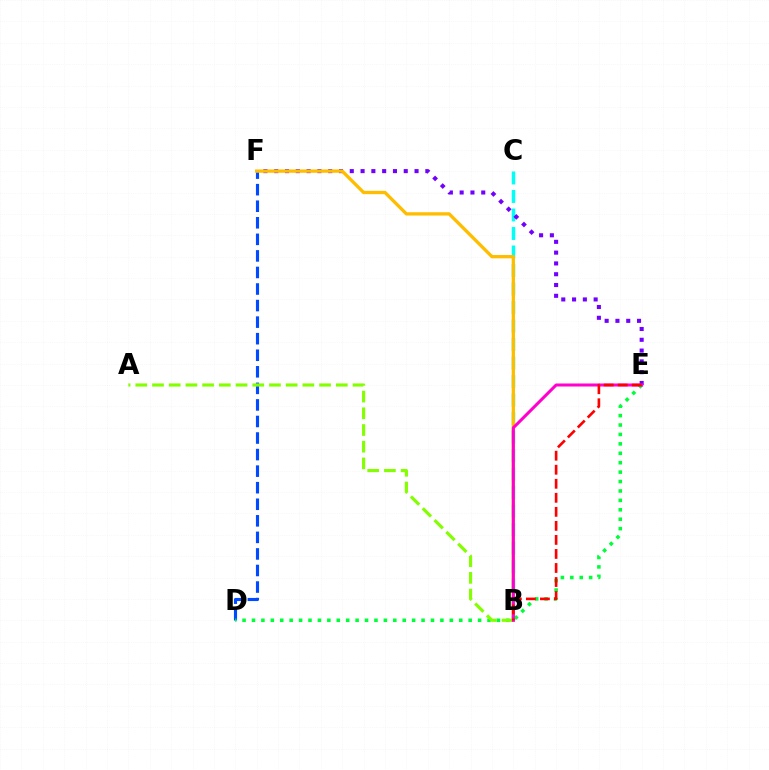{('B', 'C'): [{'color': '#00fff6', 'line_style': 'dashed', 'thickness': 2.51}], ('D', 'F'): [{'color': '#004bff', 'line_style': 'dashed', 'thickness': 2.25}], ('E', 'F'): [{'color': '#7200ff', 'line_style': 'dotted', 'thickness': 2.93}], ('B', 'F'): [{'color': '#ffbd00', 'line_style': 'solid', 'thickness': 2.38}], ('D', 'E'): [{'color': '#00ff39', 'line_style': 'dotted', 'thickness': 2.56}], ('A', 'B'): [{'color': '#84ff00', 'line_style': 'dashed', 'thickness': 2.27}], ('B', 'E'): [{'color': '#ff00cf', 'line_style': 'solid', 'thickness': 2.18}, {'color': '#ff0000', 'line_style': 'dashed', 'thickness': 1.91}]}